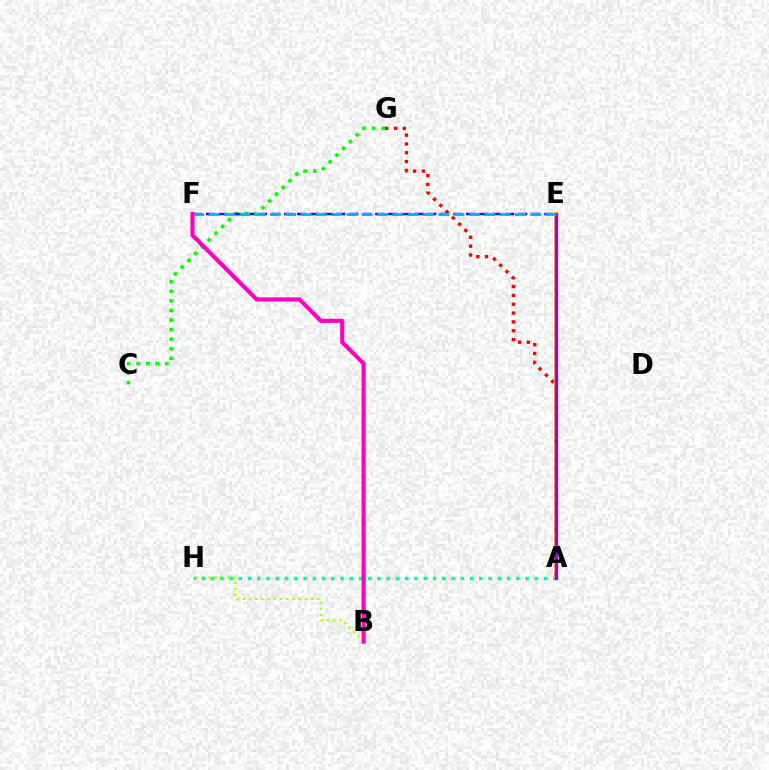{('C', 'G'): [{'color': '#08ff00', 'line_style': 'dotted', 'thickness': 2.6}], ('B', 'H'): [{'color': '#b3ff00', 'line_style': 'dotted', 'thickness': 1.69}], ('A', 'G'): [{'color': '#ff0000', 'line_style': 'dotted', 'thickness': 2.4}], ('A', 'H'): [{'color': '#00ff9d', 'line_style': 'dotted', 'thickness': 2.51}], ('A', 'E'): [{'color': '#ffa500', 'line_style': 'solid', 'thickness': 2.54}, {'color': '#9b00ff', 'line_style': 'solid', 'thickness': 2.36}], ('E', 'F'): [{'color': '#0010ff', 'line_style': 'dashed', 'thickness': 1.77}, {'color': '#00b5ff', 'line_style': 'dashed', 'thickness': 2.08}], ('B', 'F'): [{'color': '#ff00bd', 'line_style': 'solid', 'thickness': 2.95}]}